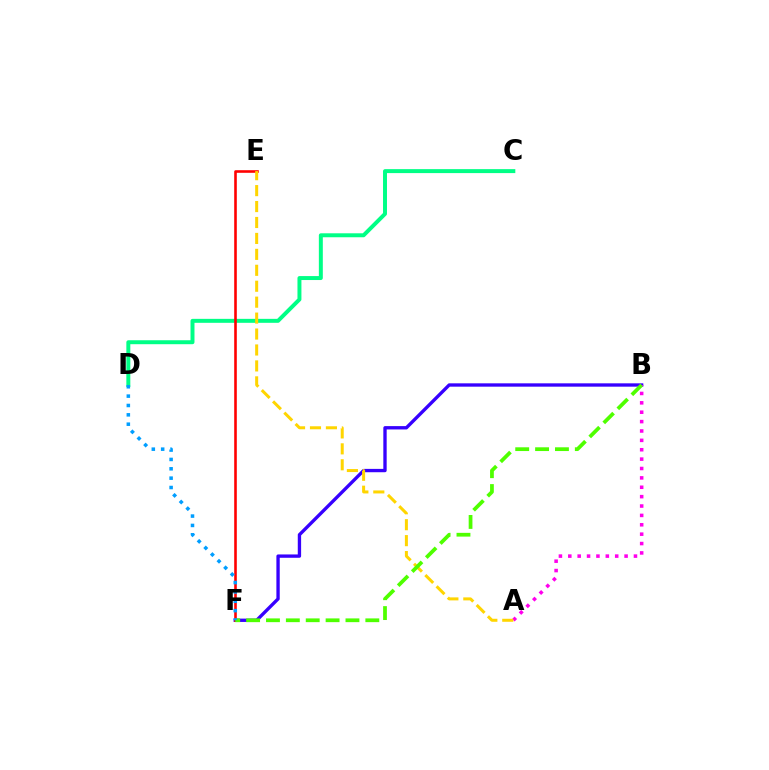{('B', 'F'): [{'color': '#3700ff', 'line_style': 'solid', 'thickness': 2.41}, {'color': '#4fff00', 'line_style': 'dashed', 'thickness': 2.7}], ('C', 'D'): [{'color': '#00ff86', 'line_style': 'solid', 'thickness': 2.85}], ('A', 'B'): [{'color': '#ff00ed', 'line_style': 'dotted', 'thickness': 2.55}], ('E', 'F'): [{'color': '#ff0000', 'line_style': 'solid', 'thickness': 1.88}], ('A', 'E'): [{'color': '#ffd500', 'line_style': 'dashed', 'thickness': 2.16}], ('D', 'F'): [{'color': '#009eff', 'line_style': 'dotted', 'thickness': 2.54}]}